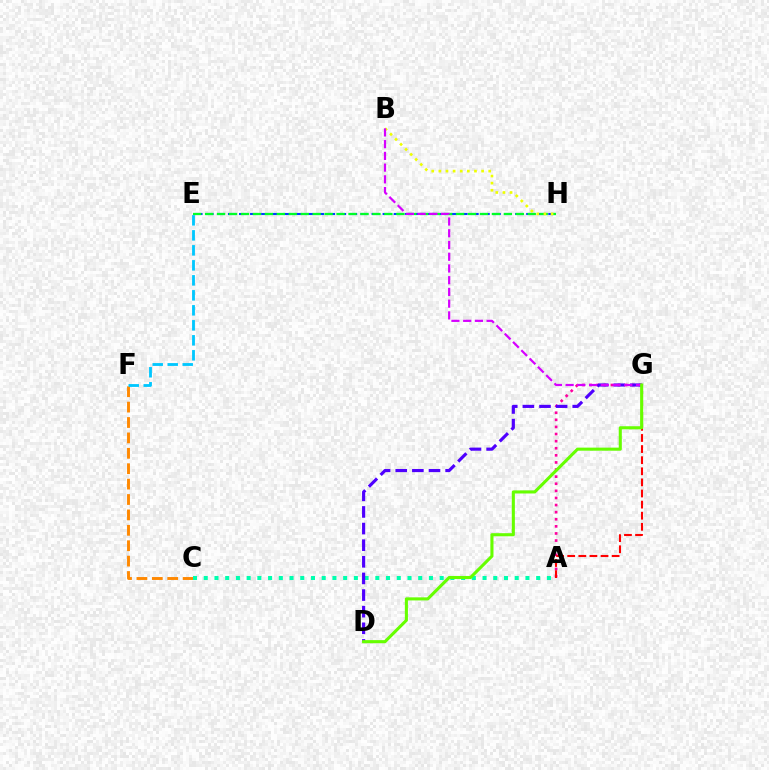{('E', 'H'): [{'color': '#003fff', 'line_style': 'dashed', 'thickness': 1.5}, {'color': '#00ff27', 'line_style': 'dashed', 'thickness': 1.62}], ('C', 'F'): [{'color': '#ff8800', 'line_style': 'dashed', 'thickness': 2.09}], ('A', 'C'): [{'color': '#00ffaf', 'line_style': 'dotted', 'thickness': 2.91}], ('A', 'G'): [{'color': '#ff00a0', 'line_style': 'dotted', 'thickness': 1.93}, {'color': '#ff0000', 'line_style': 'dashed', 'thickness': 1.51}], ('E', 'F'): [{'color': '#00c7ff', 'line_style': 'dashed', 'thickness': 2.04}], ('D', 'G'): [{'color': '#4f00ff', 'line_style': 'dashed', 'thickness': 2.26}, {'color': '#66ff00', 'line_style': 'solid', 'thickness': 2.22}], ('B', 'H'): [{'color': '#eeff00', 'line_style': 'dotted', 'thickness': 1.94}], ('B', 'G'): [{'color': '#d600ff', 'line_style': 'dashed', 'thickness': 1.59}]}